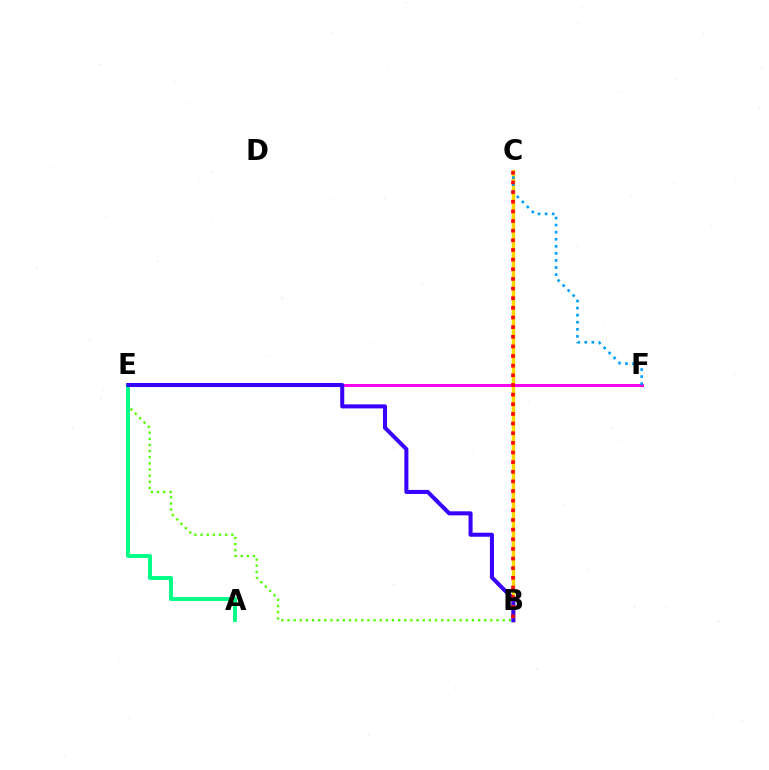{('B', 'C'): [{'color': '#ffd500', 'line_style': 'solid', 'thickness': 2.48}, {'color': '#ff0000', 'line_style': 'dotted', 'thickness': 2.62}], ('B', 'E'): [{'color': '#4fff00', 'line_style': 'dotted', 'thickness': 1.67}, {'color': '#3700ff', 'line_style': 'solid', 'thickness': 2.91}], ('A', 'E'): [{'color': '#00ff86', 'line_style': 'solid', 'thickness': 2.85}], ('E', 'F'): [{'color': '#ff00ed', 'line_style': 'solid', 'thickness': 2.18}], ('C', 'F'): [{'color': '#009eff', 'line_style': 'dotted', 'thickness': 1.92}]}